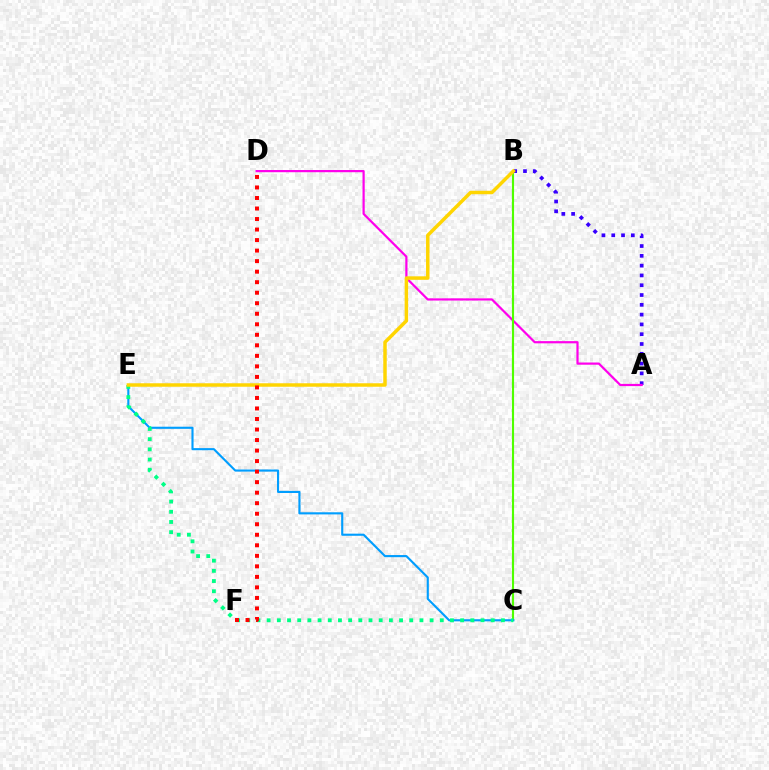{('A', 'B'): [{'color': '#3700ff', 'line_style': 'dotted', 'thickness': 2.66}], ('A', 'D'): [{'color': '#ff00ed', 'line_style': 'solid', 'thickness': 1.59}], ('B', 'C'): [{'color': '#4fff00', 'line_style': 'solid', 'thickness': 1.53}], ('C', 'E'): [{'color': '#009eff', 'line_style': 'solid', 'thickness': 1.53}, {'color': '#00ff86', 'line_style': 'dotted', 'thickness': 2.77}], ('B', 'E'): [{'color': '#ffd500', 'line_style': 'solid', 'thickness': 2.5}], ('D', 'F'): [{'color': '#ff0000', 'line_style': 'dotted', 'thickness': 2.86}]}